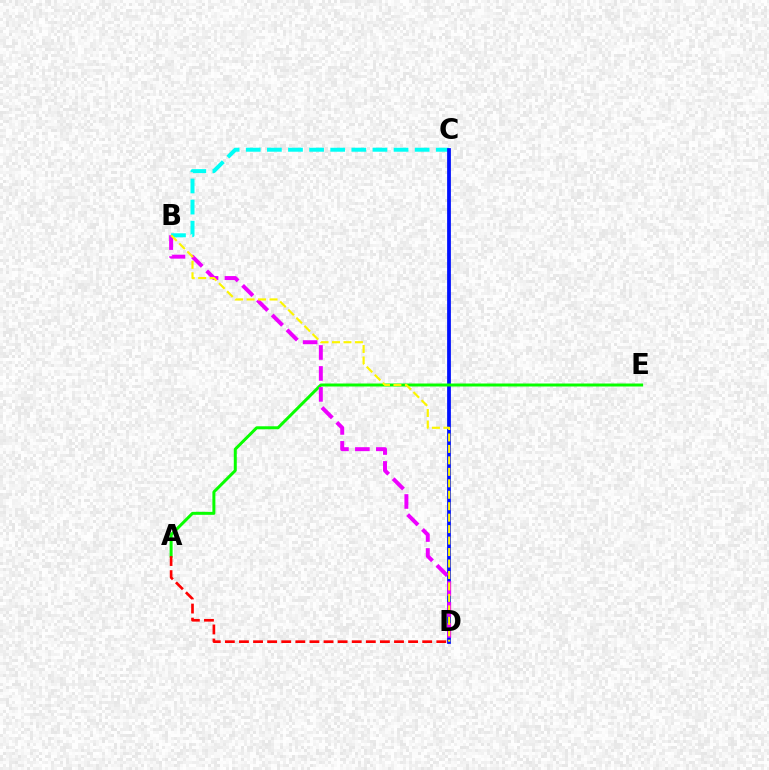{('B', 'C'): [{'color': '#00fff6', 'line_style': 'dashed', 'thickness': 2.87}], ('C', 'D'): [{'color': '#0010ff', 'line_style': 'solid', 'thickness': 2.71}], ('A', 'E'): [{'color': '#08ff00', 'line_style': 'solid', 'thickness': 2.15}], ('B', 'D'): [{'color': '#ee00ff', 'line_style': 'dashed', 'thickness': 2.85}, {'color': '#fcf500', 'line_style': 'dashed', 'thickness': 1.56}], ('A', 'D'): [{'color': '#ff0000', 'line_style': 'dashed', 'thickness': 1.91}]}